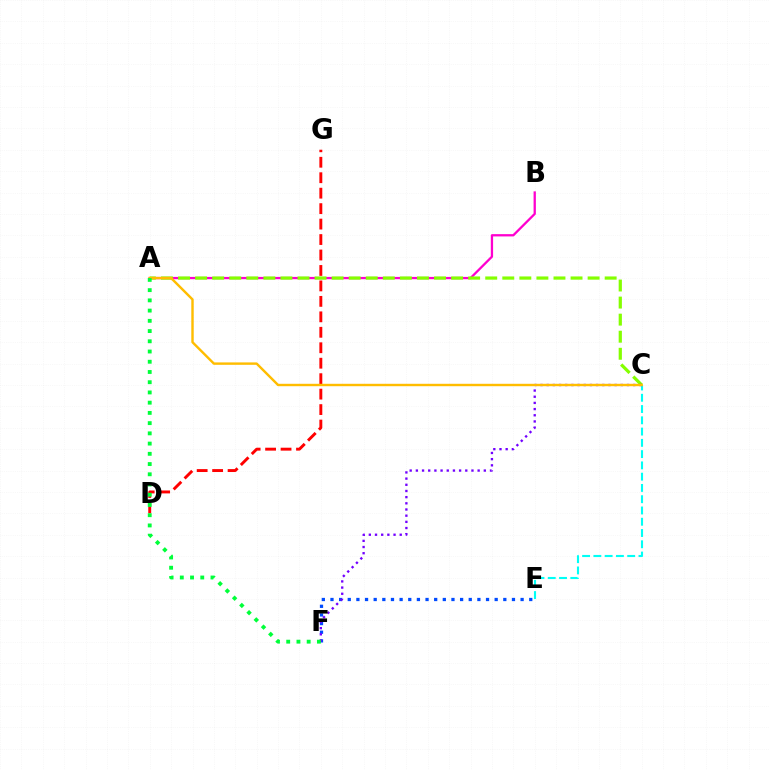{('A', 'B'): [{'color': '#ff00cf', 'line_style': 'solid', 'thickness': 1.65}], ('D', 'G'): [{'color': '#ff0000', 'line_style': 'dashed', 'thickness': 2.1}], ('C', 'E'): [{'color': '#00fff6', 'line_style': 'dashed', 'thickness': 1.53}], ('A', 'C'): [{'color': '#84ff00', 'line_style': 'dashed', 'thickness': 2.32}, {'color': '#ffbd00', 'line_style': 'solid', 'thickness': 1.74}], ('E', 'F'): [{'color': '#004bff', 'line_style': 'dotted', 'thickness': 2.35}], ('C', 'F'): [{'color': '#7200ff', 'line_style': 'dotted', 'thickness': 1.68}], ('A', 'F'): [{'color': '#00ff39', 'line_style': 'dotted', 'thickness': 2.78}]}